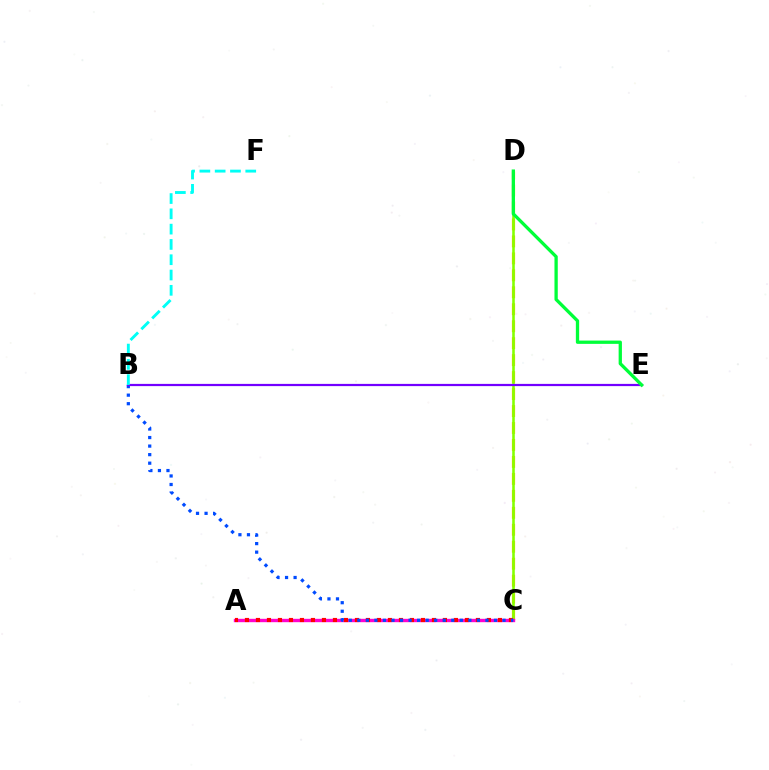{('C', 'D'): [{'color': '#ffbd00', 'line_style': 'dashed', 'thickness': 2.3}, {'color': '#84ff00', 'line_style': 'solid', 'thickness': 1.86}], ('A', 'C'): [{'color': '#ff00cf', 'line_style': 'solid', 'thickness': 2.42}, {'color': '#ff0000', 'line_style': 'dotted', 'thickness': 2.99}], ('B', 'C'): [{'color': '#004bff', 'line_style': 'dotted', 'thickness': 2.32}], ('B', 'E'): [{'color': '#7200ff', 'line_style': 'solid', 'thickness': 1.6}], ('B', 'F'): [{'color': '#00fff6', 'line_style': 'dashed', 'thickness': 2.08}], ('D', 'E'): [{'color': '#00ff39', 'line_style': 'solid', 'thickness': 2.37}]}